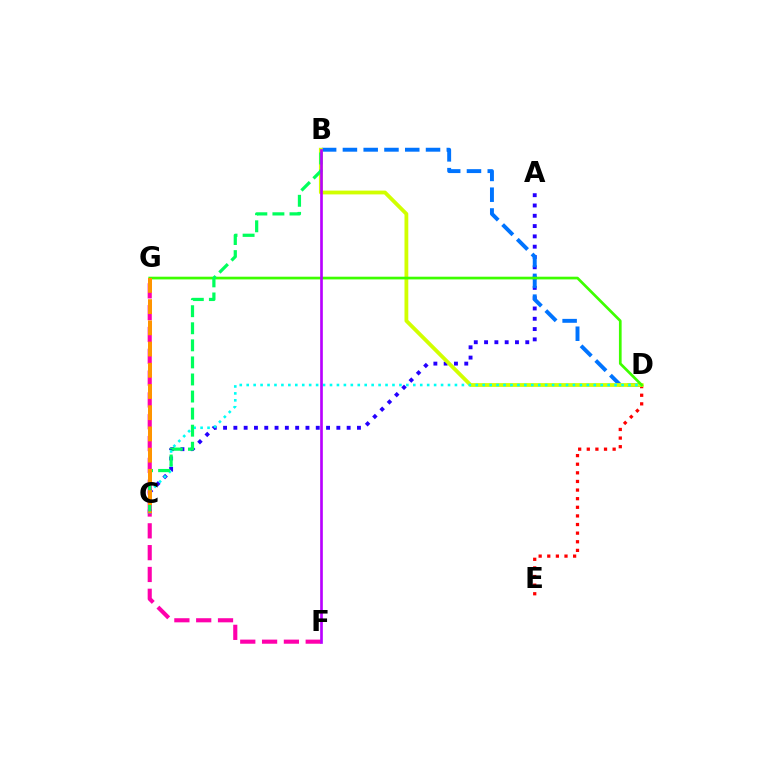{('A', 'C'): [{'color': '#2500ff', 'line_style': 'dotted', 'thickness': 2.8}], ('D', 'E'): [{'color': '#ff0000', 'line_style': 'dotted', 'thickness': 2.34}], ('B', 'D'): [{'color': '#0074ff', 'line_style': 'dashed', 'thickness': 2.82}, {'color': '#d1ff00', 'line_style': 'solid', 'thickness': 2.74}], ('F', 'G'): [{'color': '#ff00ac', 'line_style': 'dashed', 'thickness': 2.96}], ('C', 'D'): [{'color': '#00fff6', 'line_style': 'dotted', 'thickness': 1.89}], ('D', 'G'): [{'color': '#3dff00', 'line_style': 'solid', 'thickness': 1.94}], ('B', 'C'): [{'color': '#00ff5c', 'line_style': 'dashed', 'thickness': 2.32}], ('B', 'F'): [{'color': '#b900ff', 'line_style': 'solid', 'thickness': 1.92}], ('C', 'G'): [{'color': '#ff9400', 'line_style': 'dashed', 'thickness': 2.88}]}